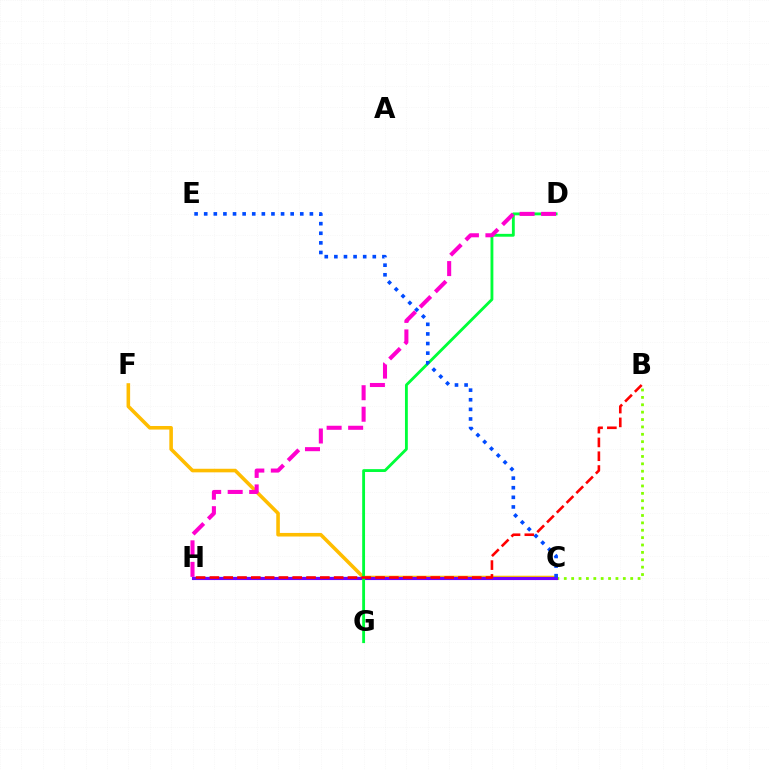{('C', 'H'): [{'color': '#00fff6', 'line_style': 'dashed', 'thickness': 1.66}, {'color': '#7200ff', 'line_style': 'solid', 'thickness': 2.25}], ('C', 'F'): [{'color': '#ffbd00', 'line_style': 'solid', 'thickness': 2.58}], ('B', 'C'): [{'color': '#84ff00', 'line_style': 'dotted', 'thickness': 2.01}], ('D', 'G'): [{'color': '#00ff39', 'line_style': 'solid', 'thickness': 2.05}], ('D', 'H'): [{'color': '#ff00cf', 'line_style': 'dashed', 'thickness': 2.92}], ('C', 'E'): [{'color': '#004bff', 'line_style': 'dotted', 'thickness': 2.61}], ('B', 'H'): [{'color': '#ff0000', 'line_style': 'dashed', 'thickness': 1.88}]}